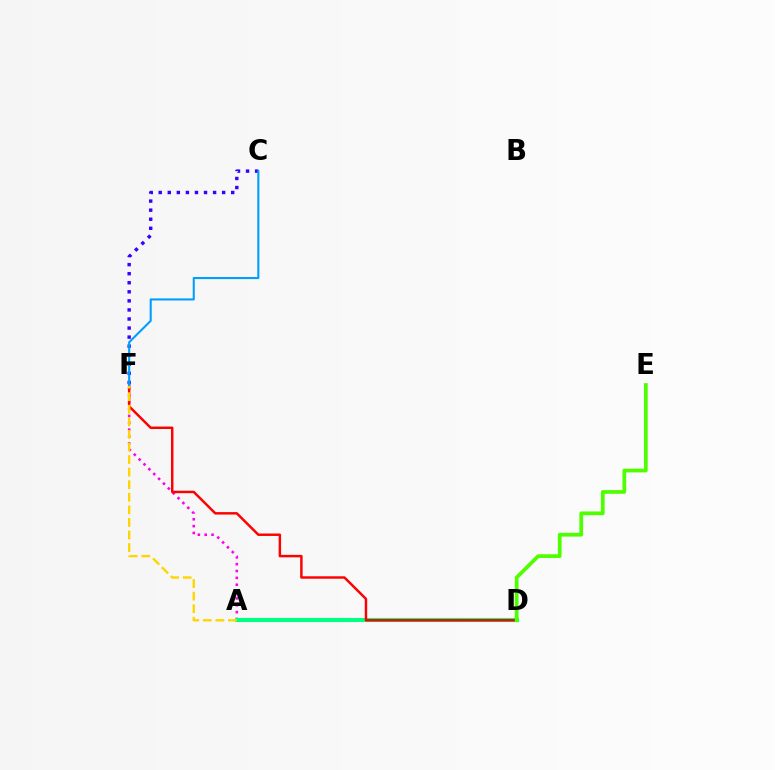{('A', 'F'): [{'color': '#ff00ed', 'line_style': 'dotted', 'thickness': 1.86}, {'color': '#ffd500', 'line_style': 'dashed', 'thickness': 1.71}], ('A', 'D'): [{'color': '#00ff86', 'line_style': 'solid', 'thickness': 2.96}], ('C', 'F'): [{'color': '#3700ff', 'line_style': 'dotted', 'thickness': 2.46}, {'color': '#009eff', 'line_style': 'solid', 'thickness': 1.5}], ('D', 'F'): [{'color': '#ff0000', 'line_style': 'solid', 'thickness': 1.77}], ('D', 'E'): [{'color': '#4fff00', 'line_style': 'solid', 'thickness': 2.69}]}